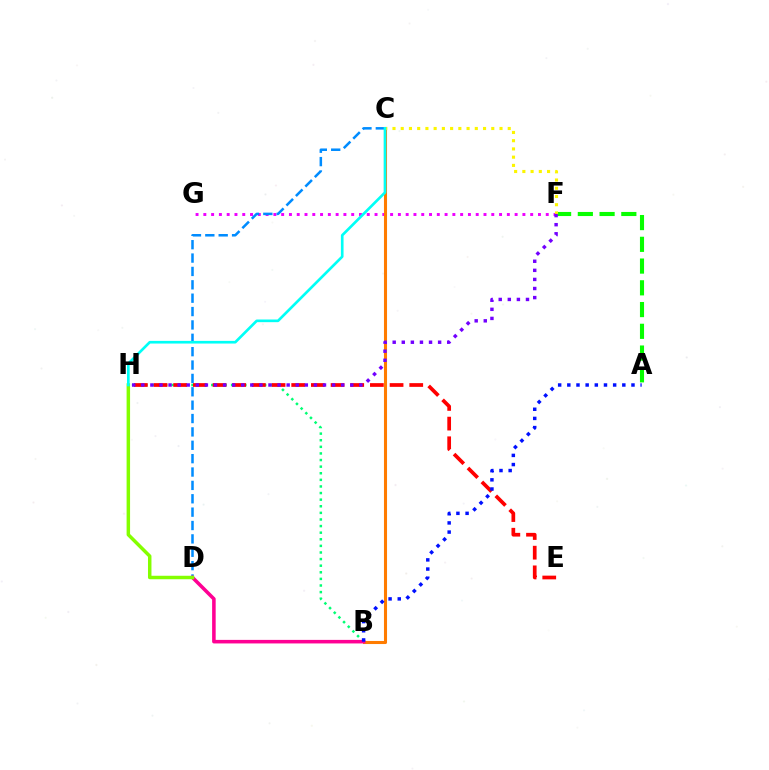{('A', 'F'): [{'color': '#08ff00', 'line_style': 'dashed', 'thickness': 2.95}], ('F', 'G'): [{'color': '#ee00ff', 'line_style': 'dotted', 'thickness': 2.11}], ('B', 'H'): [{'color': '#00ff74', 'line_style': 'dotted', 'thickness': 1.79}], ('B', 'C'): [{'color': '#ff7c00', 'line_style': 'solid', 'thickness': 2.21}], ('E', 'H'): [{'color': '#ff0000', 'line_style': 'dashed', 'thickness': 2.67}], ('C', 'D'): [{'color': '#008cff', 'line_style': 'dashed', 'thickness': 1.82}], ('B', 'D'): [{'color': '#ff0094', 'line_style': 'solid', 'thickness': 2.56}], ('A', 'B'): [{'color': '#0010ff', 'line_style': 'dotted', 'thickness': 2.49}], ('D', 'H'): [{'color': '#84ff00', 'line_style': 'solid', 'thickness': 2.5}], ('C', 'F'): [{'color': '#fcf500', 'line_style': 'dotted', 'thickness': 2.24}], ('F', 'H'): [{'color': '#7200ff', 'line_style': 'dotted', 'thickness': 2.47}], ('C', 'H'): [{'color': '#00fff6', 'line_style': 'solid', 'thickness': 1.92}]}